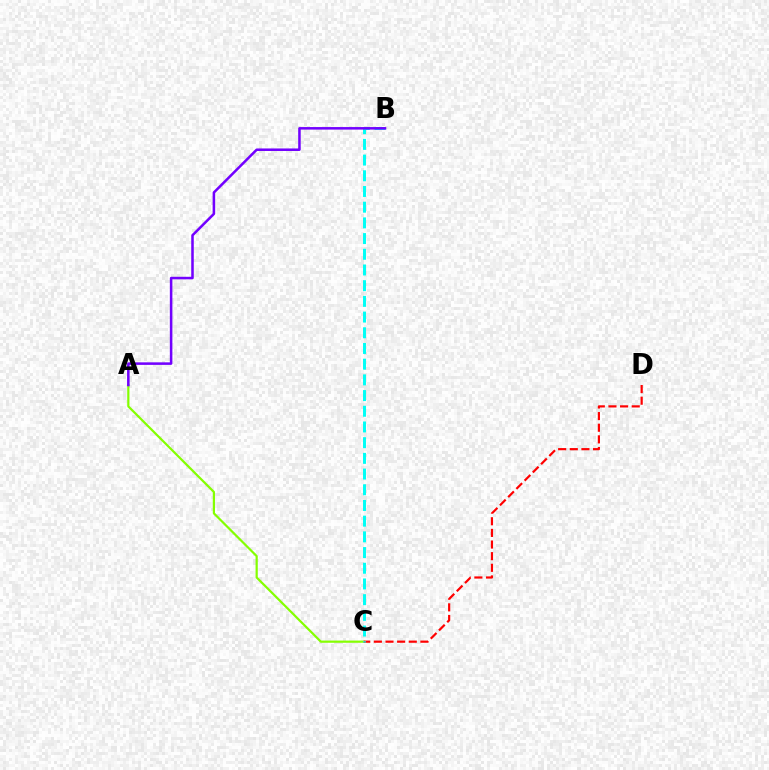{('A', 'C'): [{'color': '#84ff00', 'line_style': 'solid', 'thickness': 1.59}], ('C', 'D'): [{'color': '#ff0000', 'line_style': 'dashed', 'thickness': 1.58}], ('B', 'C'): [{'color': '#00fff6', 'line_style': 'dashed', 'thickness': 2.13}], ('A', 'B'): [{'color': '#7200ff', 'line_style': 'solid', 'thickness': 1.82}]}